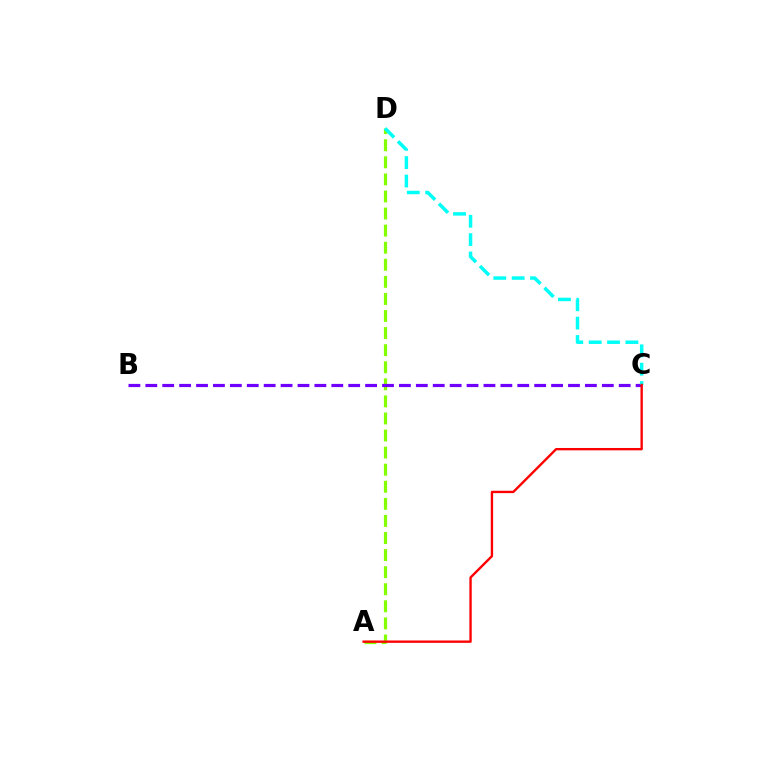{('A', 'D'): [{'color': '#84ff00', 'line_style': 'dashed', 'thickness': 2.32}], ('B', 'C'): [{'color': '#7200ff', 'line_style': 'dashed', 'thickness': 2.3}], ('C', 'D'): [{'color': '#00fff6', 'line_style': 'dashed', 'thickness': 2.5}], ('A', 'C'): [{'color': '#ff0000', 'line_style': 'solid', 'thickness': 1.7}]}